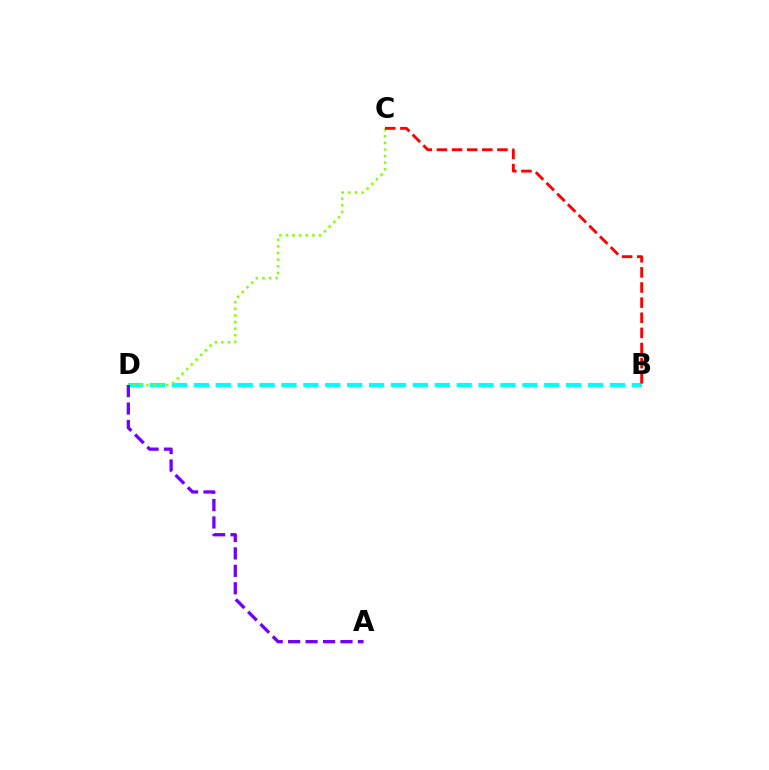{('B', 'D'): [{'color': '#00fff6', 'line_style': 'dashed', 'thickness': 2.98}], ('C', 'D'): [{'color': '#84ff00', 'line_style': 'dotted', 'thickness': 1.8}], ('B', 'C'): [{'color': '#ff0000', 'line_style': 'dashed', 'thickness': 2.05}], ('A', 'D'): [{'color': '#7200ff', 'line_style': 'dashed', 'thickness': 2.37}]}